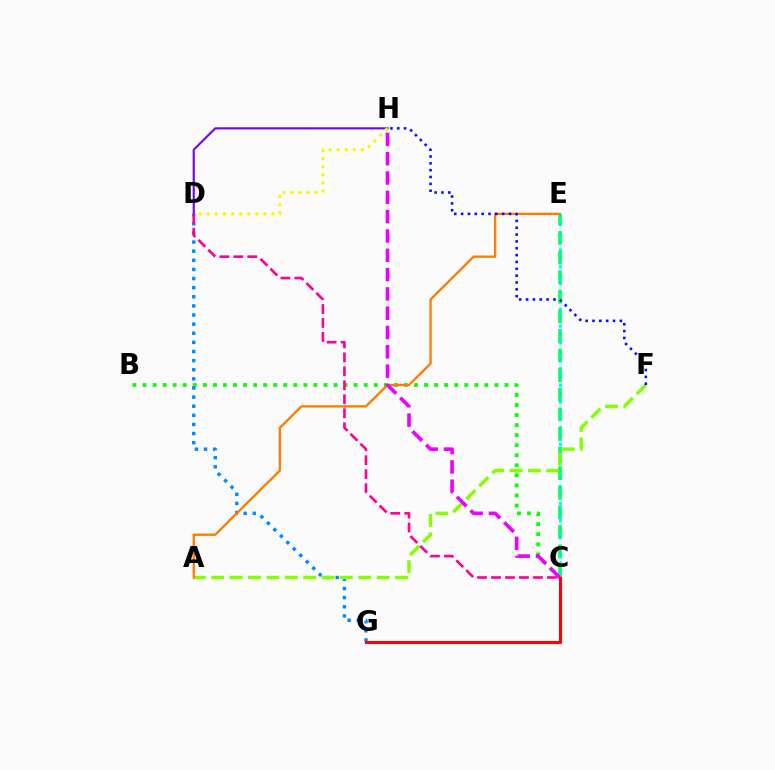{('B', 'C'): [{'color': '#08ff00', 'line_style': 'dotted', 'thickness': 2.73}], ('D', 'G'): [{'color': '#008cff', 'line_style': 'dotted', 'thickness': 2.48}], ('C', 'E'): [{'color': '#00fff6', 'line_style': 'dotted', 'thickness': 2.3}, {'color': '#00ff74', 'line_style': 'dashed', 'thickness': 2.66}], ('A', 'F'): [{'color': '#84ff00', 'line_style': 'dashed', 'thickness': 2.5}], ('C', 'G'): [{'color': '#ff0000', 'line_style': 'solid', 'thickness': 2.23}], ('A', 'E'): [{'color': '#ff7c00', 'line_style': 'solid', 'thickness': 1.68}], ('F', 'H'): [{'color': '#0010ff', 'line_style': 'dotted', 'thickness': 1.86}], ('D', 'H'): [{'color': '#7200ff', 'line_style': 'solid', 'thickness': 1.53}, {'color': '#fcf500', 'line_style': 'dotted', 'thickness': 2.2}], ('C', 'D'): [{'color': '#ff0094', 'line_style': 'dashed', 'thickness': 1.9}], ('C', 'H'): [{'color': '#ee00ff', 'line_style': 'dashed', 'thickness': 2.62}]}